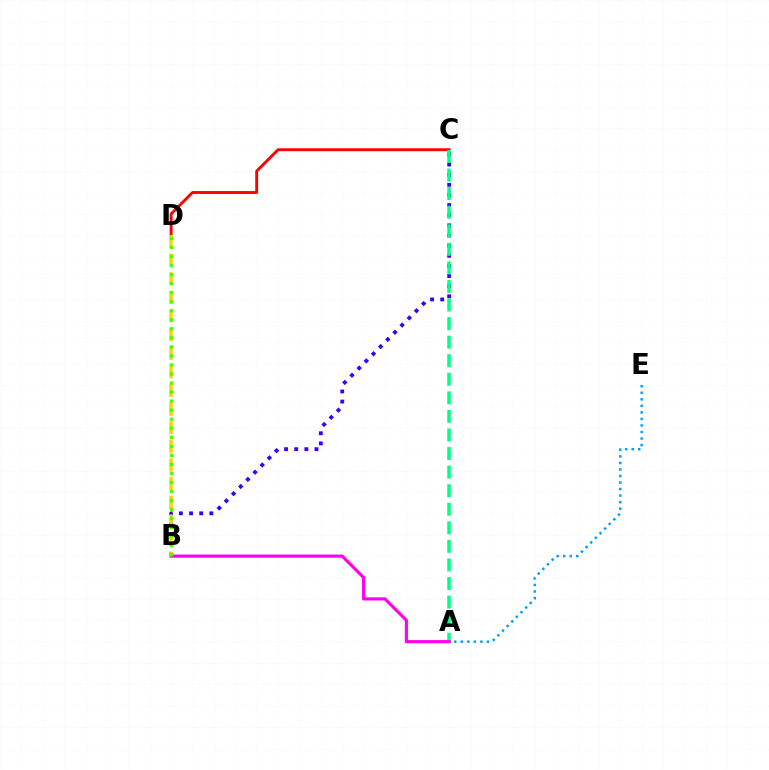{('B', 'C'): [{'color': '#3700ff', 'line_style': 'dotted', 'thickness': 2.75}], ('C', 'D'): [{'color': '#ff0000', 'line_style': 'solid', 'thickness': 2.07}], ('A', 'C'): [{'color': '#00ff86', 'line_style': 'dashed', 'thickness': 2.52}], ('A', 'B'): [{'color': '#ff00ed', 'line_style': 'solid', 'thickness': 2.25}], ('B', 'D'): [{'color': '#ffd500', 'line_style': 'dashed', 'thickness': 2.53}, {'color': '#4fff00', 'line_style': 'dotted', 'thickness': 2.46}], ('A', 'E'): [{'color': '#009eff', 'line_style': 'dotted', 'thickness': 1.78}]}